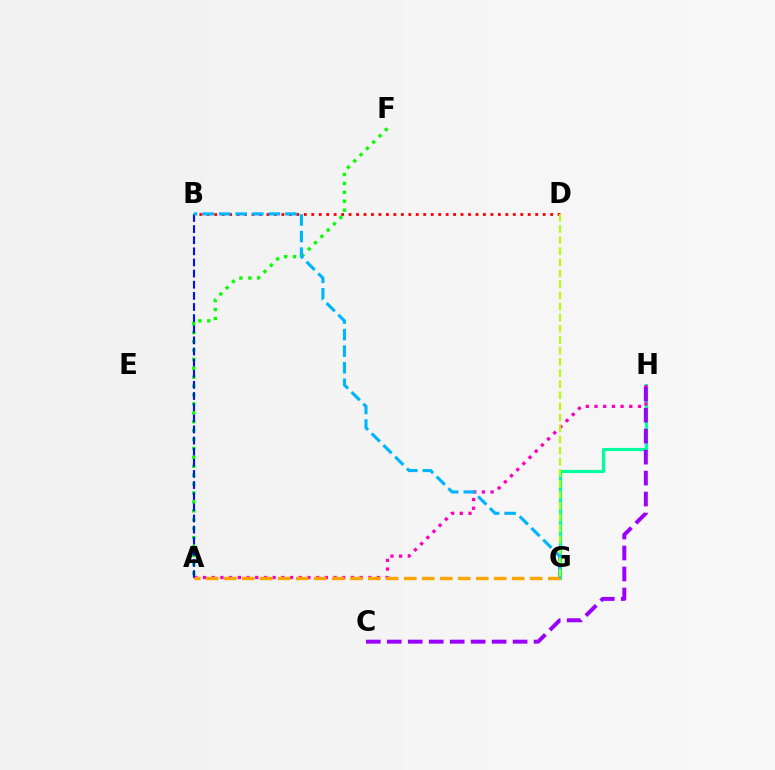{('G', 'H'): [{'color': '#00ff9d', 'line_style': 'solid', 'thickness': 2.28}], ('A', 'F'): [{'color': '#08ff00', 'line_style': 'dotted', 'thickness': 2.42}], ('B', 'D'): [{'color': '#ff0000', 'line_style': 'dotted', 'thickness': 2.03}], ('A', 'H'): [{'color': '#ff00bd', 'line_style': 'dotted', 'thickness': 2.36}], ('A', 'B'): [{'color': '#0010ff', 'line_style': 'dashed', 'thickness': 1.51}], ('C', 'H'): [{'color': '#9b00ff', 'line_style': 'dashed', 'thickness': 2.85}], ('B', 'G'): [{'color': '#00b5ff', 'line_style': 'dashed', 'thickness': 2.25}], ('A', 'G'): [{'color': '#ffa500', 'line_style': 'dashed', 'thickness': 2.45}], ('D', 'G'): [{'color': '#b3ff00', 'line_style': 'dashed', 'thickness': 1.51}]}